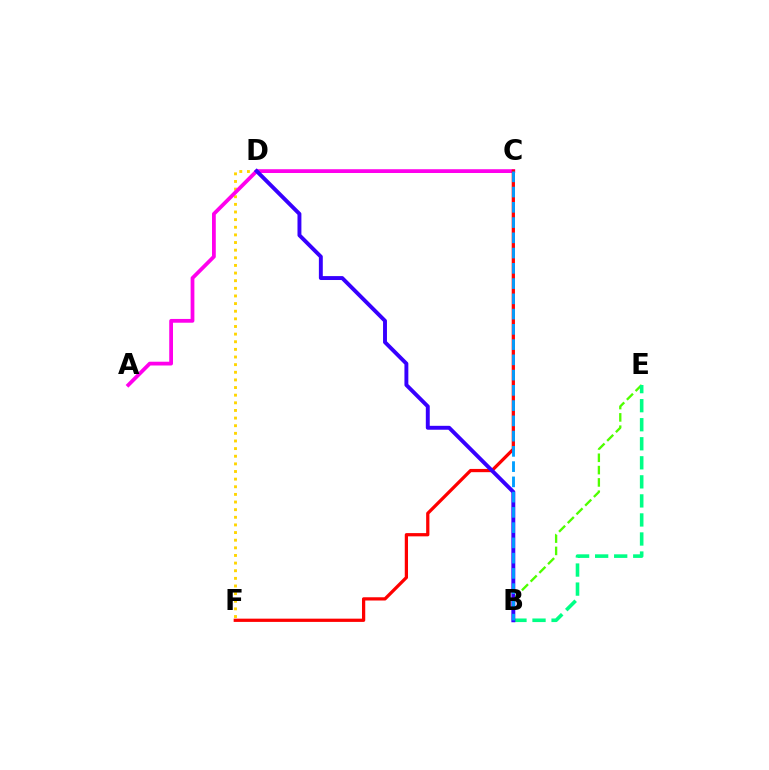{('B', 'E'): [{'color': '#4fff00', 'line_style': 'dashed', 'thickness': 1.67}, {'color': '#00ff86', 'line_style': 'dashed', 'thickness': 2.59}], ('D', 'F'): [{'color': '#ffd500', 'line_style': 'dotted', 'thickness': 2.07}], ('A', 'C'): [{'color': '#ff00ed', 'line_style': 'solid', 'thickness': 2.72}], ('C', 'F'): [{'color': '#ff0000', 'line_style': 'solid', 'thickness': 2.34}], ('B', 'D'): [{'color': '#3700ff', 'line_style': 'solid', 'thickness': 2.82}], ('B', 'C'): [{'color': '#009eff', 'line_style': 'dashed', 'thickness': 2.07}]}